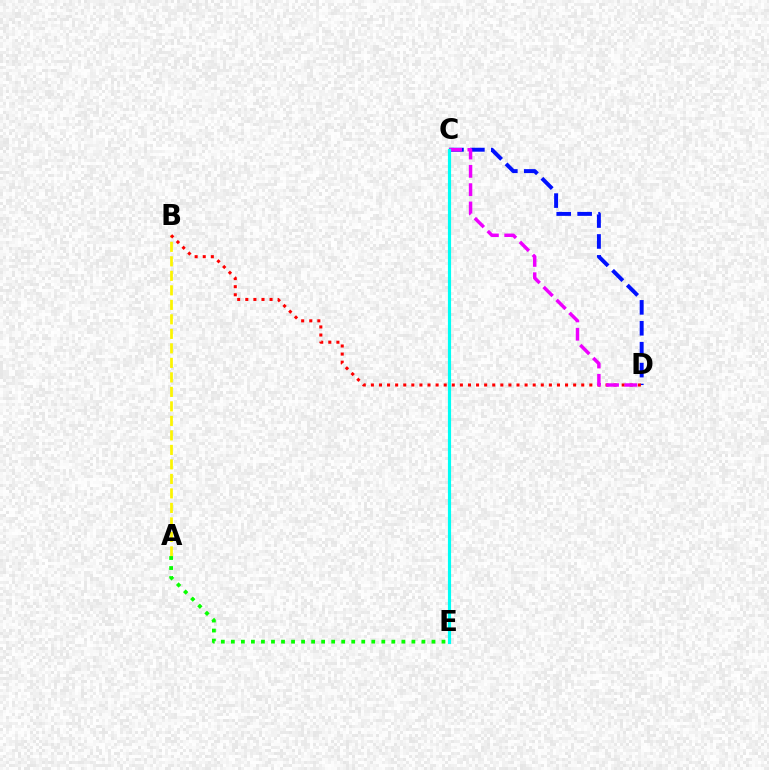{('C', 'D'): [{'color': '#0010ff', 'line_style': 'dashed', 'thickness': 2.84}, {'color': '#ee00ff', 'line_style': 'dashed', 'thickness': 2.49}], ('A', 'B'): [{'color': '#fcf500', 'line_style': 'dashed', 'thickness': 1.97}], ('B', 'D'): [{'color': '#ff0000', 'line_style': 'dotted', 'thickness': 2.2}], ('A', 'E'): [{'color': '#08ff00', 'line_style': 'dotted', 'thickness': 2.73}], ('C', 'E'): [{'color': '#00fff6', 'line_style': 'solid', 'thickness': 2.27}]}